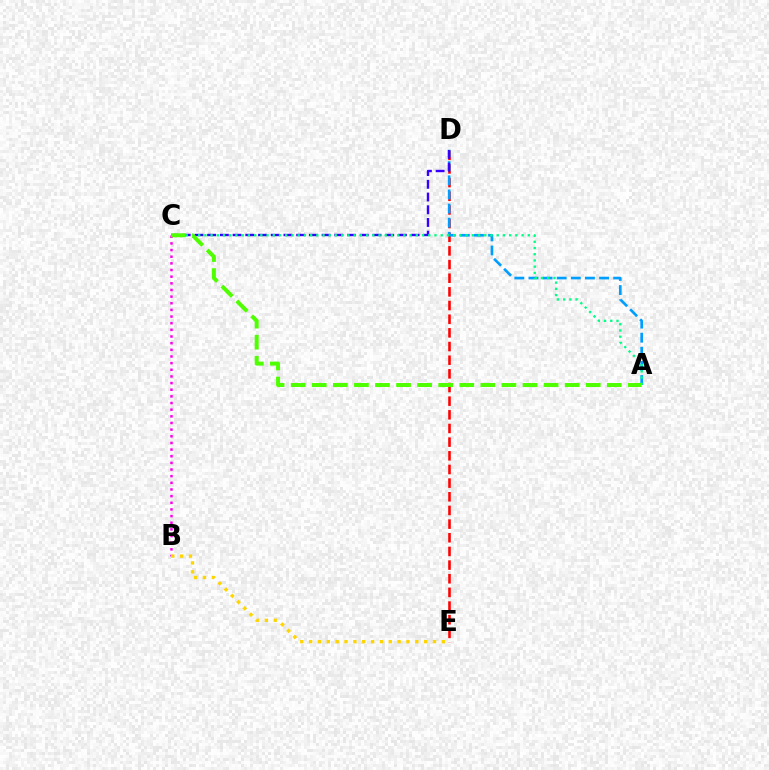{('D', 'E'): [{'color': '#ff0000', 'line_style': 'dashed', 'thickness': 1.86}], ('A', 'D'): [{'color': '#009eff', 'line_style': 'dashed', 'thickness': 1.92}], ('C', 'D'): [{'color': '#3700ff', 'line_style': 'dashed', 'thickness': 1.73}], ('B', 'C'): [{'color': '#ff00ed', 'line_style': 'dotted', 'thickness': 1.81}], ('B', 'E'): [{'color': '#ffd500', 'line_style': 'dotted', 'thickness': 2.4}], ('A', 'C'): [{'color': '#00ff86', 'line_style': 'dotted', 'thickness': 1.69}, {'color': '#4fff00', 'line_style': 'dashed', 'thickness': 2.86}]}